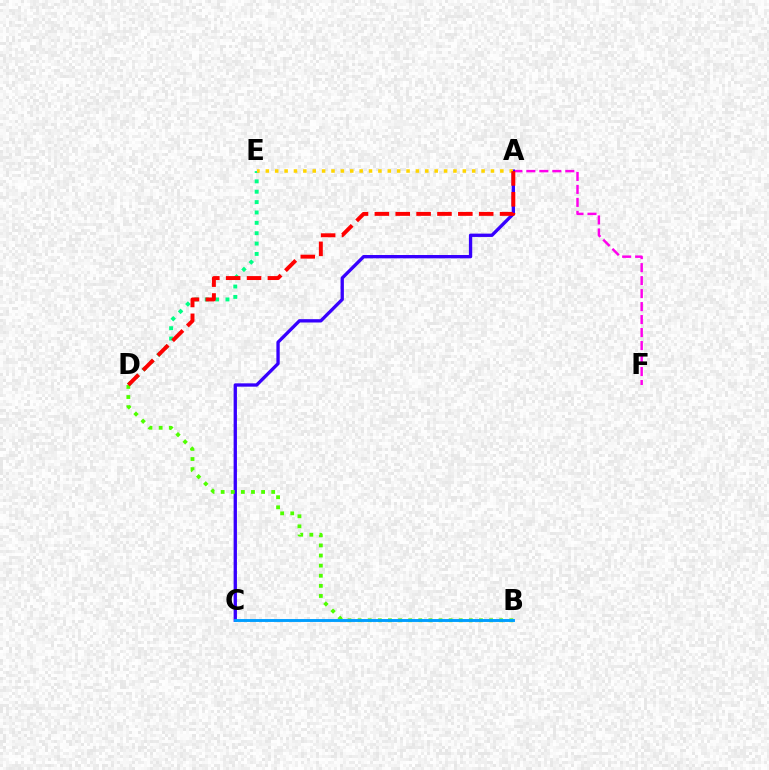{('A', 'F'): [{'color': '#ff00ed', 'line_style': 'dashed', 'thickness': 1.76}], ('A', 'C'): [{'color': '#3700ff', 'line_style': 'solid', 'thickness': 2.39}], ('D', 'E'): [{'color': '#00ff86', 'line_style': 'dotted', 'thickness': 2.82}], ('B', 'D'): [{'color': '#4fff00', 'line_style': 'dotted', 'thickness': 2.75}], ('B', 'C'): [{'color': '#009eff', 'line_style': 'solid', 'thickness': 2.09}], ('A', 'E'): [{'color': '#ffd500', 'line_style': 'dotted', 'thickness': 2.55}], ('A', 'D'): [{'color': '#ff0000', 'line_style': 'dashed', 'thickness': 2.83}]}